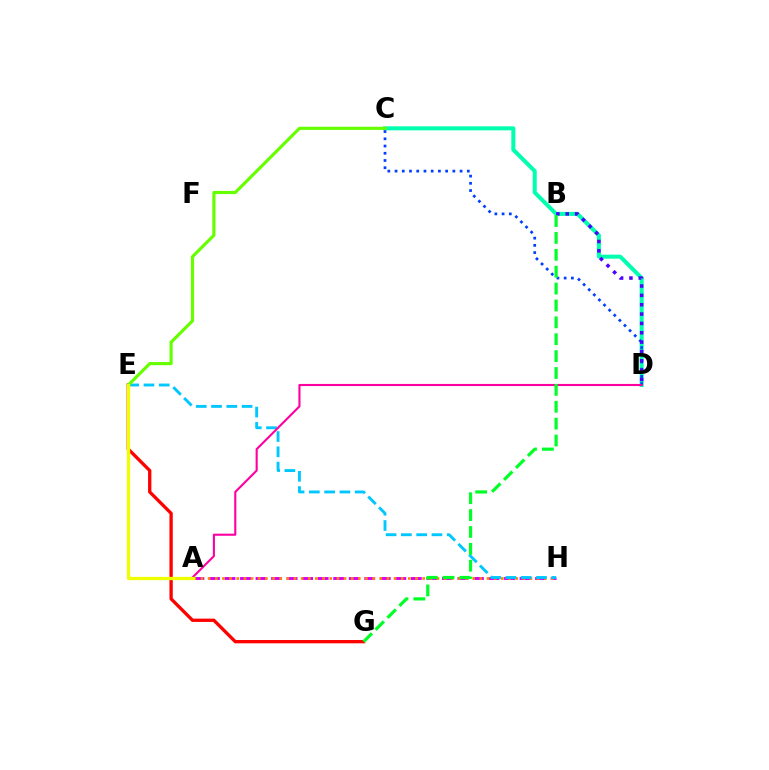{('A', 'H'): [{'color': '#d600ff', 'line_style': 'dashed', 'thickness': 2.11}, {'color': '#ff8800', 'line_style': 'dotted', 'thickness': 1.94}], ('C', 'D'): [{'color': '#00ffaf', 'line_style': 'solid', 'thickness': 2.89}, {'color': '#003fff', 'line_style': 'dotted', 'thickness': 1.96}], ('E', 'H'): [{'color': '#00c7ff', 'line_style': 'dashed', 'thickness': 2.08}], ('B', 'D'): [{'color': '#4f00ff', 'line_style': 'dotted', 'thickness': 2.54}], ('E', 'G'): [{'color': '#ff0000', 'line_style': 'solid', 'thickness': 2.38}], ('A', 'D'): [{'color': '#ff00a0', 'line_style': 'solid', 'thickness': 1.52}], ('C', 'E'): [{'color': '#66ff00', 'line_style': 'solid', 'thickness': 2.27}], ('B', 'G'): [{'color': '#00ff27', 'line_style': 'dashed', 'thickness': 2.29}], ('A', 'E'): [{'color': '#eeff00', 'line_style': 'solid', 'thickness': 2.34}]}